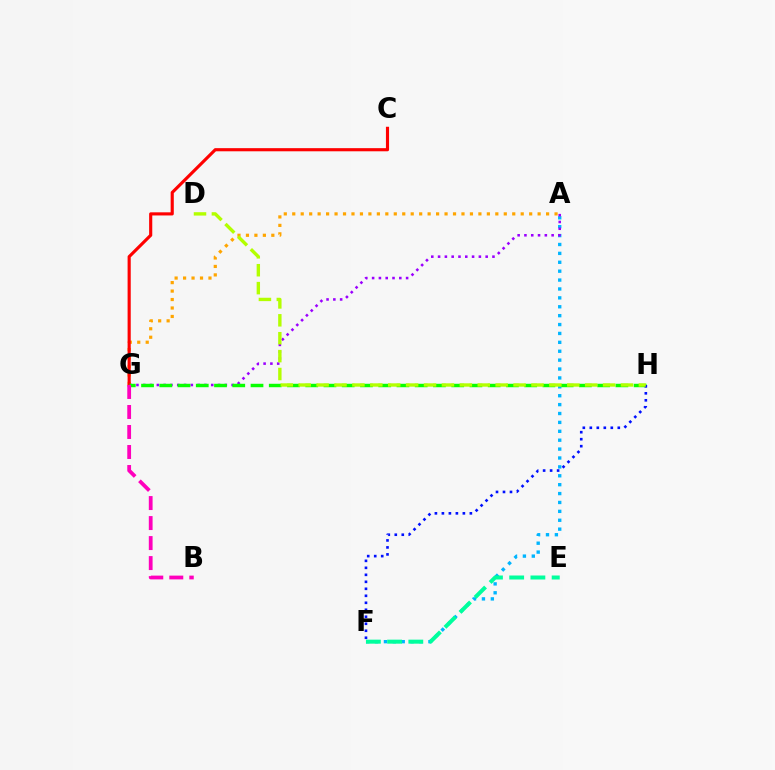{('A', 'F'): [{'color': '#00b5ff', 'line_style': 'dotted', 'thickness': 2.42}], ('A', 'G'): [{'color': '#9b00ff', 'line_style': 'dotted', 'thickness': 1.85}, {'color': '#ffa500', 'line_style': 'dotted', 'thickness': 2.3}], ('C', 'G'): [{'color': '#ff0000', 'line_style': 'solid', 'thickness': 2.26}], ('G', 'H'): [{'color': '#08ff00', 'line_style': 'dashed', 'thickness': 2.48}], ('B', 'G'): [{'color': '#ff00bd', 'line_style': 'dashed', 'thickness': 2.72}], ('F', 'H'): [{'color': '#0010ff', 'line_style': 'dotted', 'thickness': 1.9}], ('E', 'F'): [{'color': '#00ff9d', 'line_style': 'dashed', 'thickness': 2.88}], ('D', 'H'): [{'color': '#b3ff00', 'line_style': 'dashed', 'thickness': 2.43}]}